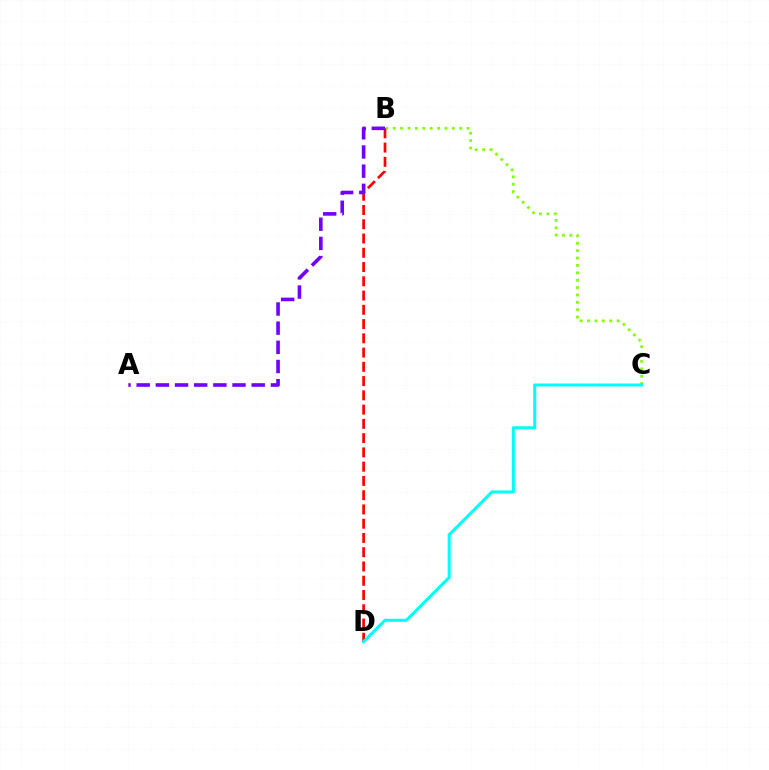{('B', 'C'): [{'color': '#84ff00', 'line_style': 'dotted', 'thickness': 2.01}], ('B', 'D'): [{'color': '#ff0000', 'line_style': 'dashed', 'thickness': 1.94}], ('A', 'B'): [{'color': '#7200ff', 'line_style': 'dashed', 'thickness': 2.6}], ('C', 'D'): [{'color': '#00fff6', 'line_style': 'solid', 'thickness': 2.19}]}